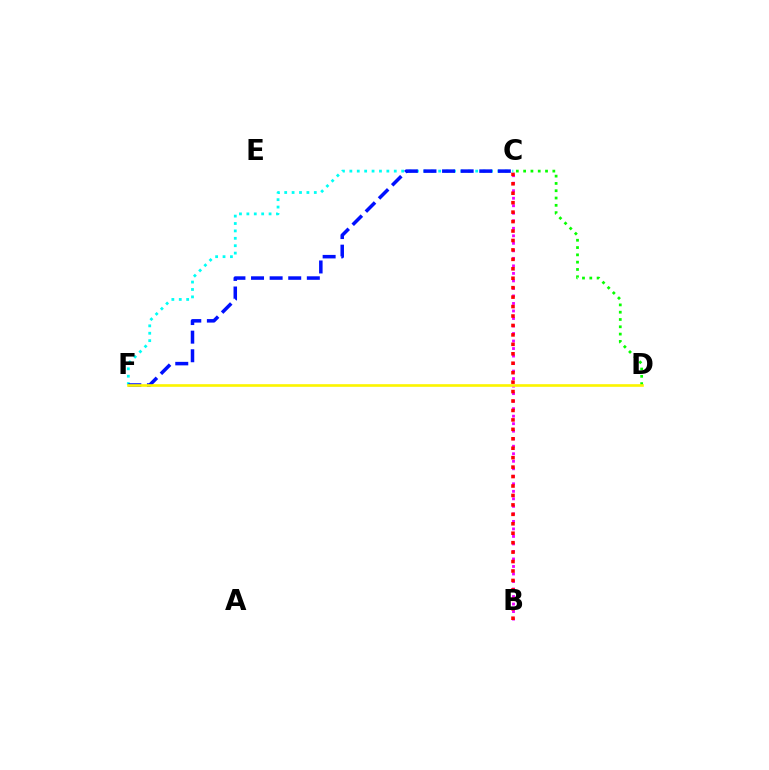{('B', 'C'): [{'color': '#ee00ff', 'line_style': 'dotted', 'thickness': 2.04}, {'color': '#ff0000', 'line_style': 'dotted', 'thickness': 2.57}], ('C', 'D'): [{'color': '#08ff00', 'line_style': 'dotted', 'thickness': 1.98}], ('C', 'F'): [{'color': '#00fff6', 'line_style': 'dotted', 'thickness': 2.01}, {'color': '#0010ff', 'line_style': 'dashed', 'thickness': 2.53}], ('D', 'F'): [{'color': '#fcf500', 'line_style': 'solid', 'thickness': 1.9}]}